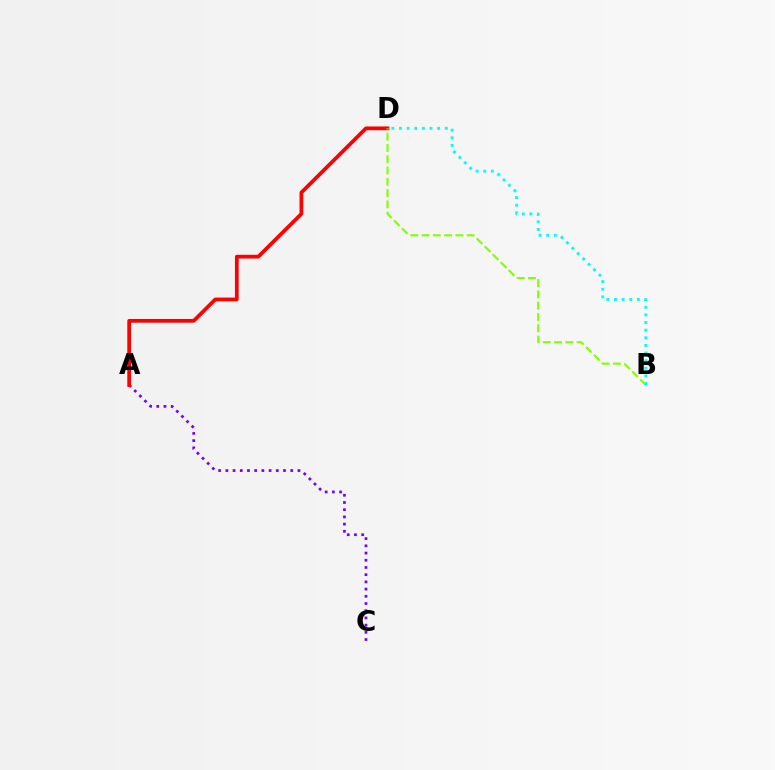{('A', 'C'): [{'color': '#7200ff', 'line_style': 'dotted', 'thickness': 1.96}], ('A', 'D'): [{'color': '#ff0000', 'line_style': 'solid', 'thickness': 2.7}], ('B', 'D'): [{'color': '#84ff00', 'line_style': 'dashed', 'thickness': 1.53}, {'color': '#00fff6', 'line_style': 'dotted', 'thickness': 2.07}]}